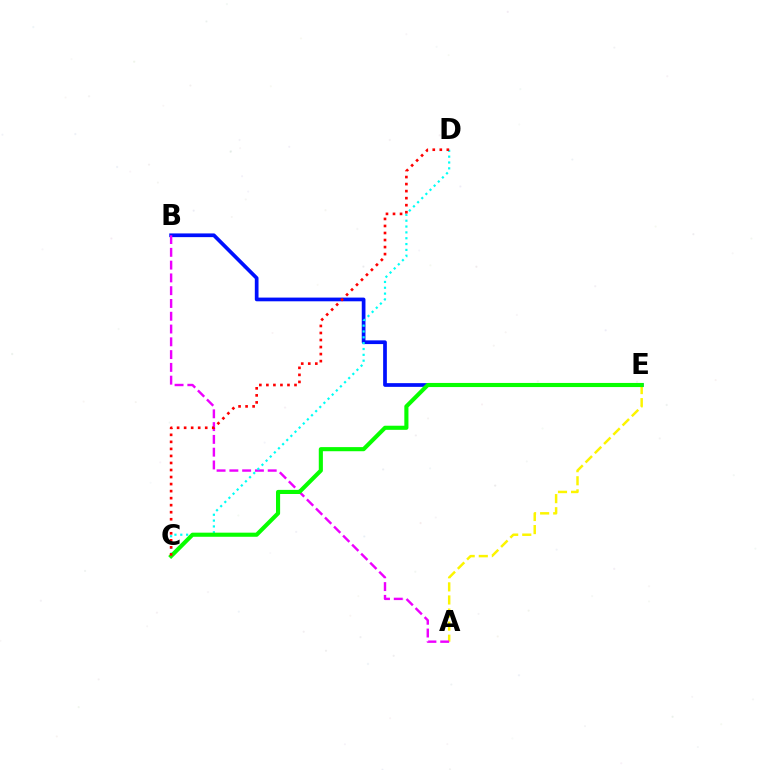{('A', 'E'): [{'color': '#fcf500', 'line_style': 'dashed', 'thickness': 1.78}], ('B', 'E'): [{'color': '#0010ff', 'line_style': 'solid', 'thickness': 2.67}], ('A', 'B'): [{'color': '#ee00ff', 'line_style': 'dashed', 'thickness': 1.74}], ('C', 'D'): [{'color': '#00fff6', 'line_style': 'dotted', 'thickness': 1.59}, {'color': '#ff0000', 'line_style': 'dotted', 'thickness': 1.91}], ('C', 'E'): [{'color': '#08ff00', 'line_style': 'solid', 'thickness': 2.96}]}